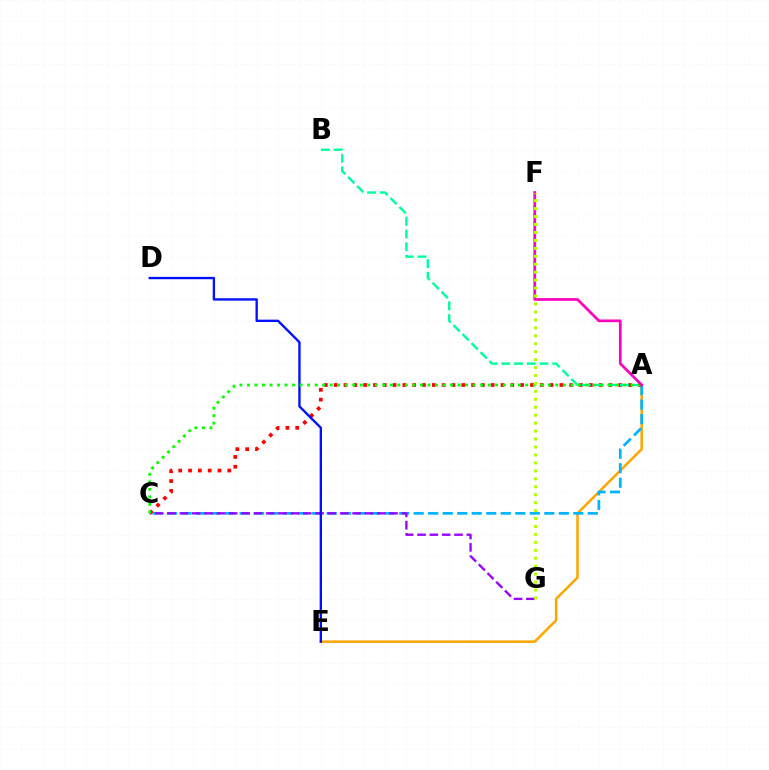{('A', 'E'): [{'color': '#ffa500', 'line_style': 'solid', 'thickness': 1.81}], ('A', 'C'): [{'color': '#00b5ff', 'line_style': 'dashed', 'thickness': 1.97}, {'color': '#ff0000', 'line_style': 'dotted', 'thickness': 2.67}, {'color': '#08ff00', 'line_style': 'dotted', 'thickness': 2.04}], ('C', 'G'): [{'color': '#9b00ff', 'line_style': 'dashed', 'thickness': 1.68}], ('D', 'E'): [{'color': '#0010ff', 'line_style': 'solid', 'thickness': 1.7}], ('A', 'B'): [{'color': '#00ff9d', 'line_style': 'dashed', 'thickness': 1.73}], ('A', 'F'): [{'color': '#ff00bd', 'line_style': 'solid', 'thickness': 1.95}], ('F', 'G'): [{'color': '#b3ff00', 'line_style': 'dotted', 'thickness': 2.16}]}